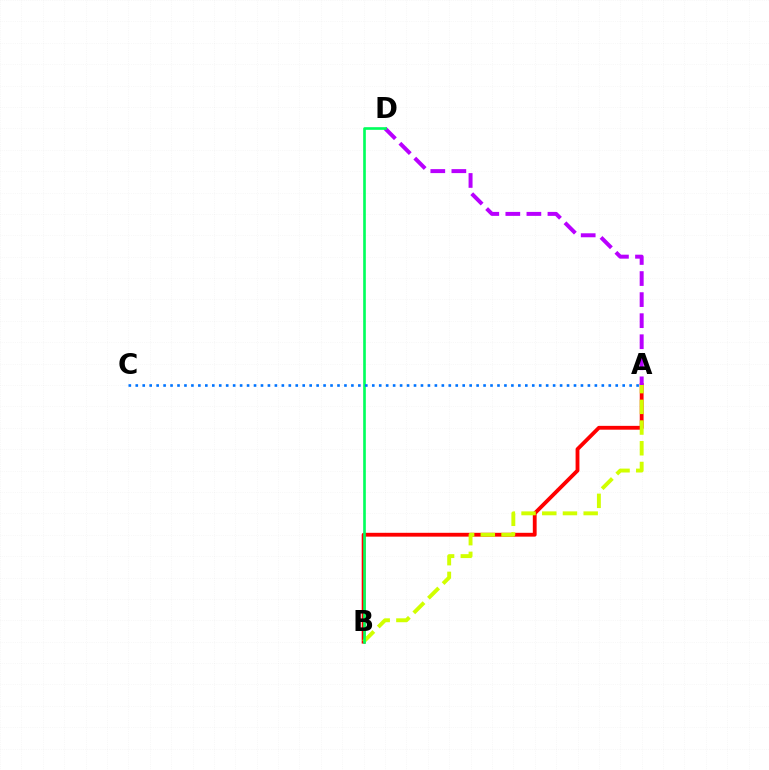{('A', 'B'): [{'color': '#ff0000', 'line_style': 'solid', 'thickness': 2.76}, {'color': '#d1ff00', 'line_style': 'dashed', 'thickness': 2.81}], ('A', 'D'): [{'color': '#b900ff', 'line_style': 'dashed', 'thickness': 2.86}], ('B', 'D'): [{'color': '#00ff5c', 'line_style': 'solid', 'thickness': 1.9}], ('A', 'C'): [{'color': '#0074ff', 'line_style': 'dotted', 'thickness': 1.89}]}